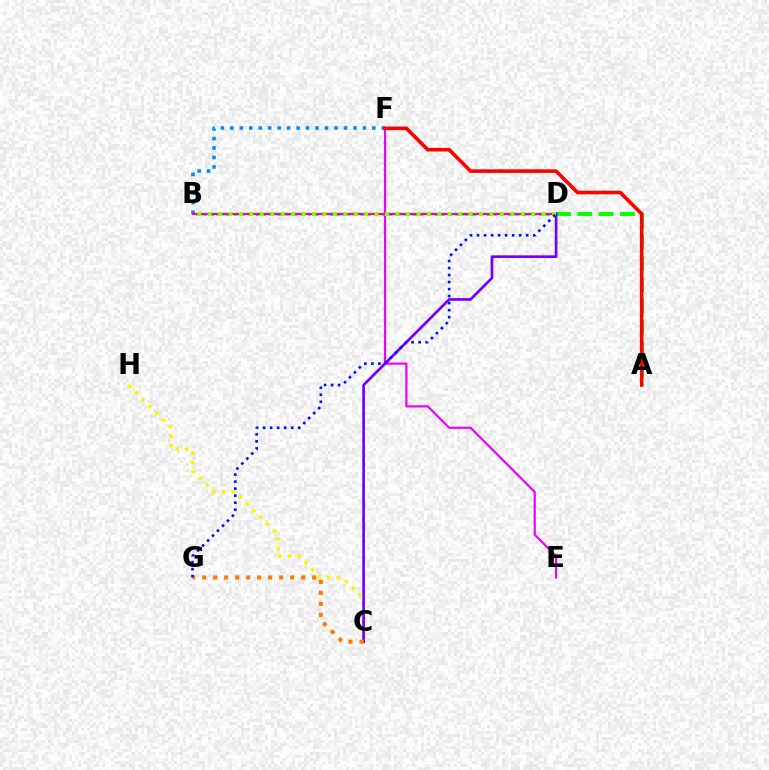{('C', 'H'): [{'color': '#fcf500', 'line_style': 'dotted', 'thickness': 2.6}], ('E', 'F'): [{'color': '#ee00ff', 'line_style': 'solid', 'thickness': 1.57}], ('B', 'F'): [{'color': '#008cff', 'line_style': 'dotted', 'thickness': 2.57}], ('B', 'D'): [{'color': '#00fff6', 'line_style': 'dotted', 'thickness': 1.8}, {'color': '#00ff74', 'line_style': 'dotted', 'thickness': 2.02}, {'color': '#ff0094', 'line_style': 'solid', 'thickness': 1.61}, {'color': '#84ff00', 'line_style': 'dotted', 'thickness': 2.84}], ('A', 'D'): [{'color': '#08ff00', 'line_style': 'dashed', 'thickness': 2.9}], ('A', 'F'): [{'color': '#ff0000', 'line_style': 'solid', 'thickness': 2.59}], ('C', 'D'): [{'color': '#7200ff', 'line_style': 'solid', 'thickness': 1.94}], ('C', 'G'): [{'color': '#ff7c00', 'line_style': 'dotted', 'thickness': 2.99}], ('D', 'G'): [{'color': '#0010ff', 'line_style': 'dotted', 'thickness': 1.91}]}